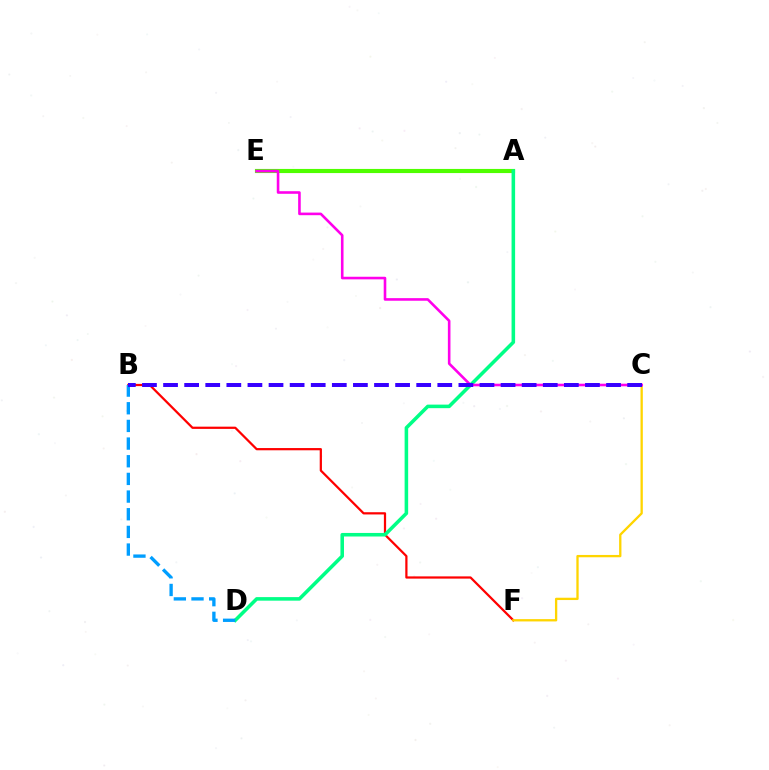{('B', 'F'): [{'color': '#ff0000', 'line_style': 'solid', 'thickness': 1.61}], ('A', 'E'): [{'color': '#4fff00', 'line_style': 'solid', 'thickness': 2.98}], ('C', 'F'): [{'color': '#ffd500', 'line_style': 'solid', 'thickness': 1.67}], ('A', 'D'): [{'color': '#00ff86', 'line_style': 'solid', 'thickness': 2.56}], ('B', 'D'): [{'color': '#009eff', 'line_style': 'dashed', 'thickness': 2.4}], ('C', 'E'): [{'color': '#ff00ed', 'line_style': 'solid', 'thickness': 1.87}], ('B', 'C'): [{'color': '#3700ff', 'line_style': 'dashed', 'thickness': 2.87}]}